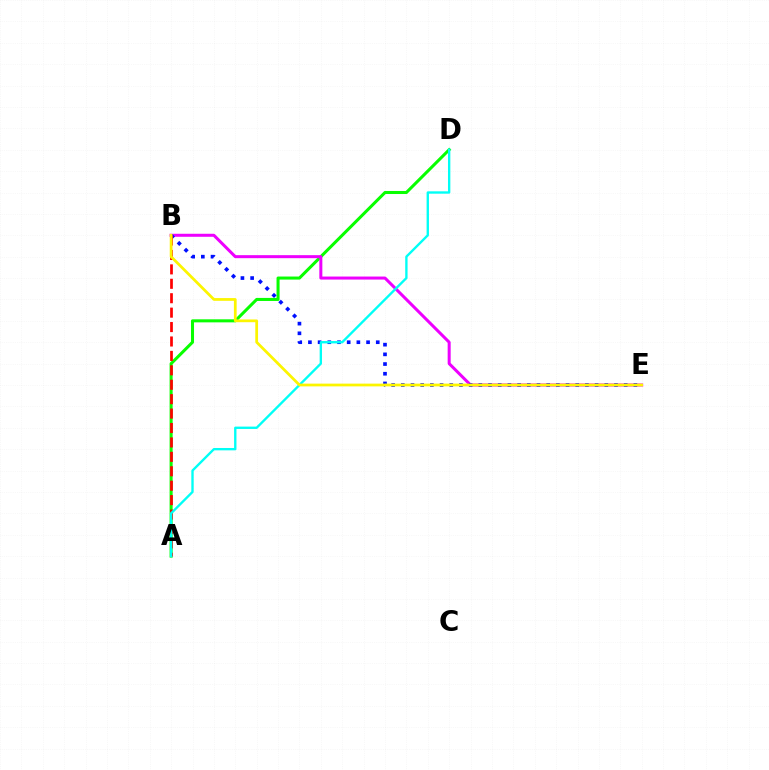{('A', 'D'): [{'color': '#08ff00', 'line_style': 'solid', 'thickness': 2.19}, {'color': '#00fff6', 'line_style': 'solid', 'thickness': 1.7}], ('B', 'E'): [{'color': '#ee00ff', 'line_style': 'solid', 'thickness': 2.18}, {'color': '#0010ff', 'line_style': 'dotted', 'thickness': 2.63}, {'color': '#fcf500', 'line_style': 'solid', 'thickness': 1.97}], ('A', 'B'): [{'color': '#ff0000', 'line_style': 'dashed', 'thickness': 1.96}]}